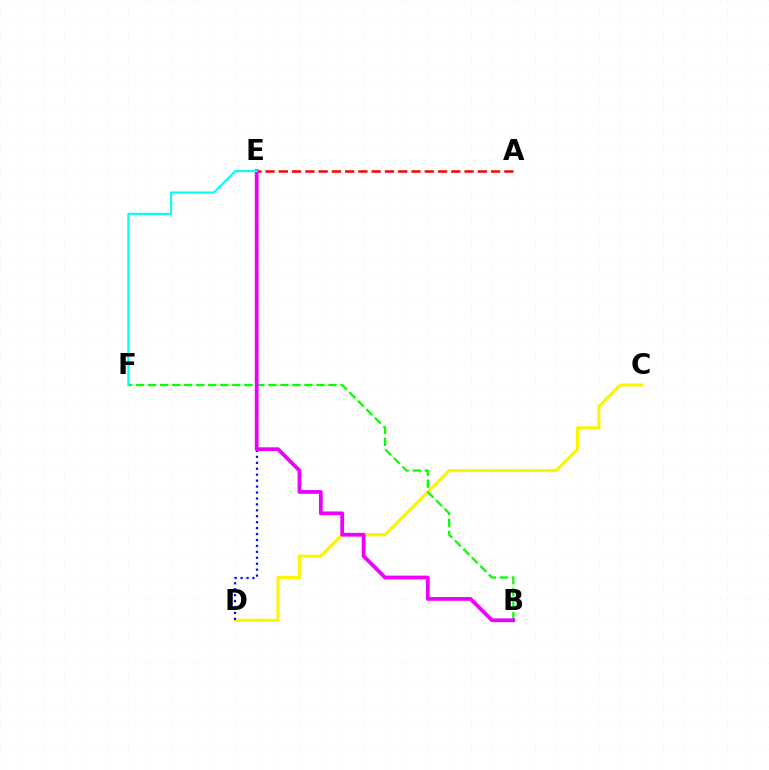{('C', 'D'): [{'color': '#fcf500', 'line_style': 'solid', 'thickness': 2.22}], ('B', 'F'): [{'color': '#08ff00', 'line_style': 'dashed', 'thickness': 1.63}], ('D', 'E'): [{'color': '#0010ff', 'line_style': 'dotted', 'thickness': 1.61}], ('A', 'E'): [{'color': '#ff0000', 'line_style': 'dashed', 'thickness': 1.8}], ('B', 'E'): [{'color': '#ee00ff', 'line_style': 'solid', 'thickness': 2.71}], ('E', 'F'): [{'color': '#00fff6', 'line_style': 'solid', 'thickness': 1.54}]}